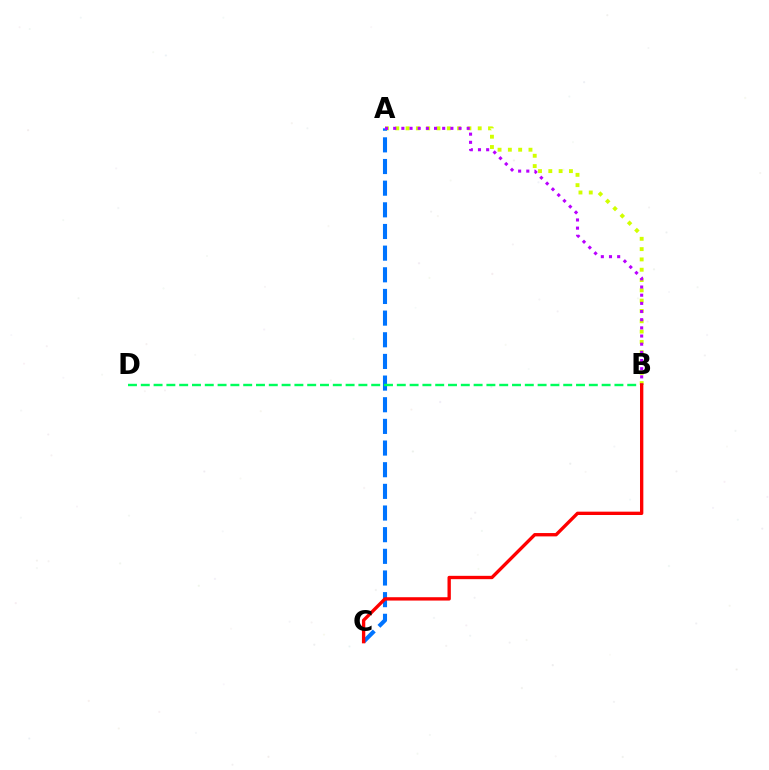{('A', 'B'): [{'color': '#d1ff00', 'line_style': 'dotted', 'thickness': 2.8}, {'color': '#b900ff', 'line_style': 'dotted', 'thickness': 2.22}], ('A', 'C'): [{'color': '#0074ff', 'line_style': 'dashed', 'thickness': 2.94}], ('B', 'D'): [{'color': '#00ff5c', 'line_style': 'dashed', 'thickness': 1.74}], ('B', 'C'): [{'color': '#ff0000', 'line_style': 'solid', 'thickness': 2.41}]}